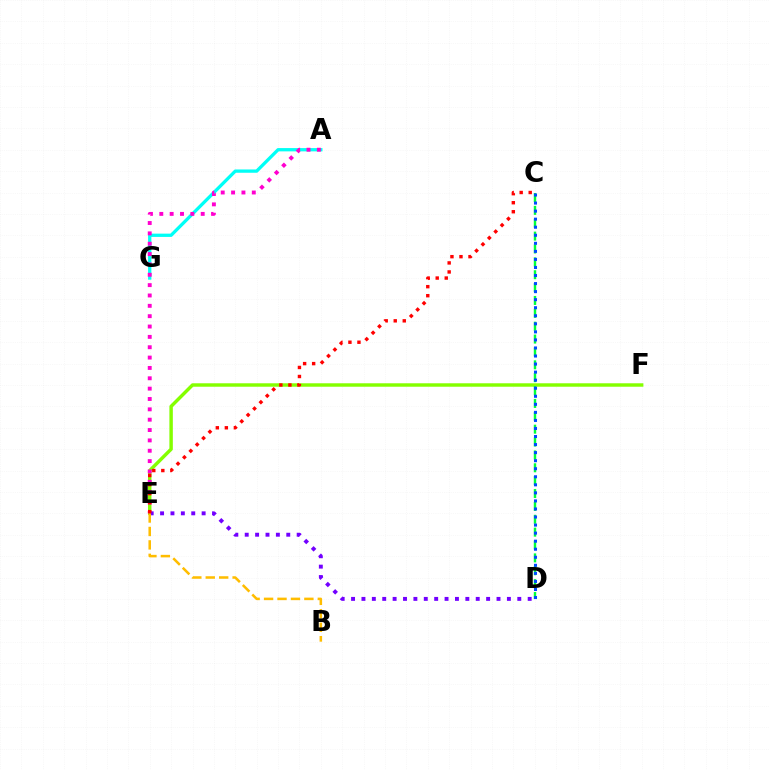{('A', 'G'): [{'color': '#00fff6', 'line_style': 'solid', 'thickness': 2.37}], ('E', 'F'): [{'color': '#84ff00', 'line_style': 'solid', 'thickness': 2.48}], ('A', 'E'): [{'color': '#ff00cf', 'line_style': 'dotted', 'thickness': 2.81}], ('D', 'E'): [{'color': '#7200ff', 'line_style': 'dotted', 'thickness': 2.82}], ('C', 'D'): [{'color': '#00ff39', 'line_style': 'dashed', 'thickness': 1.75}, {'color': '#004bff', 'line_style': 'dotted', 'thickness': 2.19}], ('B', 'E'): [{'color': '#ffbd00', 'line_style': 'dashed', 'thickness': 1.83}], ('C', 'E'): [{'color': '#ff0000', 'line_style': 'dotted', 'thickness': 2.45}]}